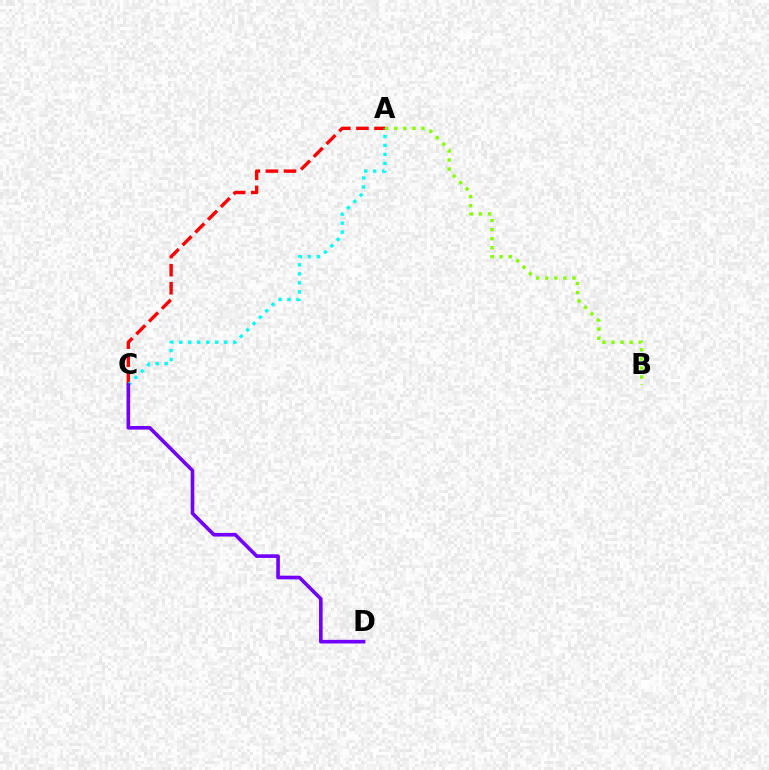{('A', 'C'): [{'color': '#ff0000', 'line_style': 'dashed', 'thickness': 2.45}, {'color': '#00fff6', 'line_style': 'dotted', 'thickness': 2.44}], ('C', 'D'): [{'color': '#7200ff', 'line_style': 'solid', 'thickness': 2.61}], ('A', 'B'): [{'color': '#84ff00', 'line_style': 'dotted', 'thickness': 2.46}]}